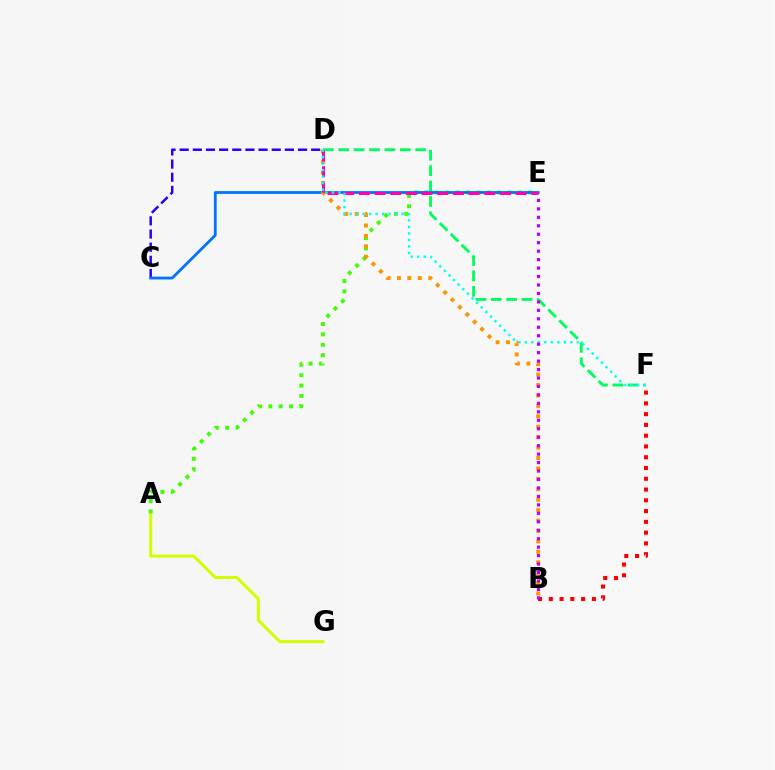{('A', 'G'): [{'color': '#d1ff00', 'line_style': 'solid', 'thickness': 2.17}], ('D', 'F'): [{'color': '#00ff5c', 'line_style': 'dashed', 'thickness': 2.09}, {'color': '#00fff6', 'line_style': 'dotted', 'thickness': 1.76}], ('A', 'E'): [{'color': '#3dff00', 'line_style': 'dotted', 'thickness': 2.82}], ('C', 'D'): [{'color': '#2500ff', 'line_style': 'dashed', 'thickness': 1.79}], ('C', 'E'): [{'color': '#0074ff', 'line_style': 'solid', 'thickness': 2.03}], ('B', 'D'): [{'color': '#ff9400', 'line_style': 'dotted', 'thickness': 2.83}], ('B', 'F'): [{'color': '#ff0000', 'line_style': 'dotted', 'thickness': 2.93}], ('D', 'E'): [{'color': '#ff00ac', 'line_style': 'dashed', 'thickness': 2.13}], ('B', 'E'): [{'color': '#b900ff', 'line_style': 'dotted', 'thickness': 2.3}]}